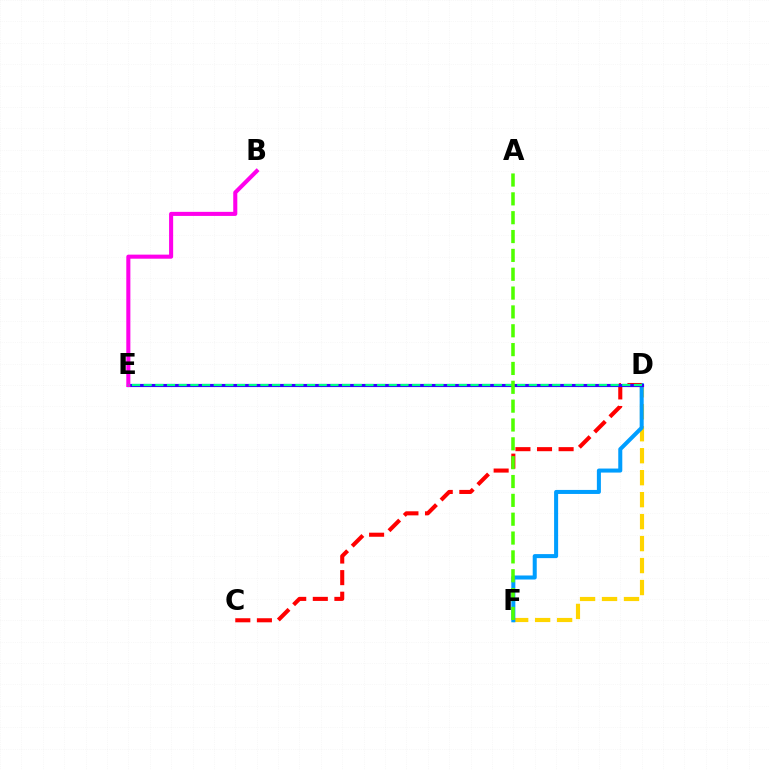{('D', 'F'): [{'color': '#ffd500', 'line_style': 'dashed', 'thickness': 2.98}, {'color': '#009eff', 'line_style': 'solid', 'thickness': 2.9}], ('C', 'D'): [{'color': '#ff0000', 'line_style': 'dashed', 'thickness': 2.93}], ('D', 'E'): [{'color': '#3700ff', 'line_style': 'solid', 'thickness': 2.26}, {'color': '#00ff86', 'line_style': 'dashed', 'thickness': 1.59}], ('B', 'E'): [{'color': '#ff00ed', 'line_style': 'solid', 'thickness': 2.93}], ('A', 'F'): [{'color': '#4fff00', 'line_style': 'dashed', 'thickness': 2.56}]}